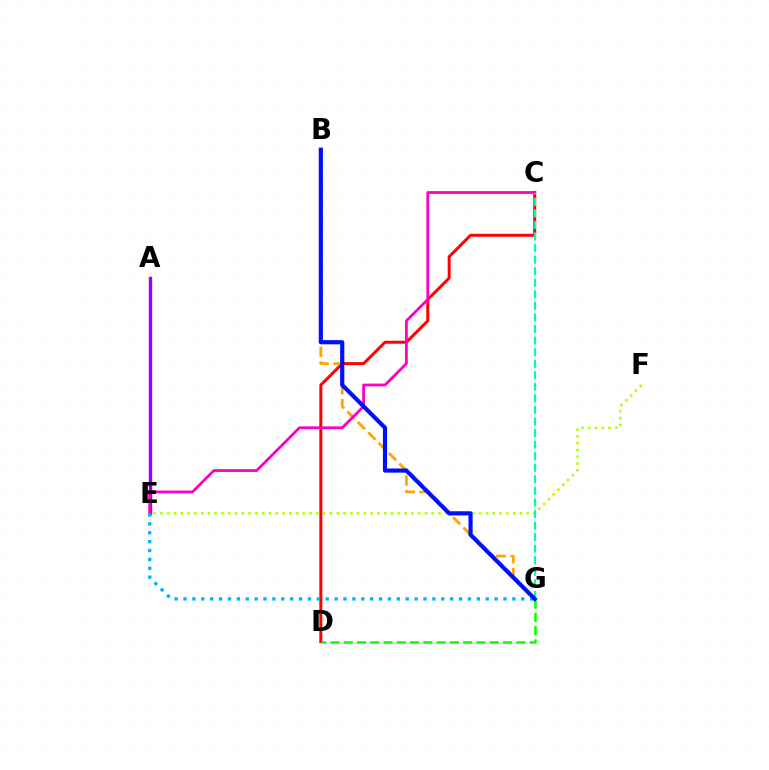{('A', 'E'): [{'color': '#9b00ff', 'line_style': 'solid', 'thickness': 2.43}], ('E', 'F'): [{'color': '#b3ff00', 'line_style': 'dotted', 'thickness': 1.84}], ('C', 'D'): [{'color': '#ff0000', 'line_style': 'solid', 'thickness': 2.15}], ('B', 'G'): [{'color': '#ffa500', 'line_style': 'dashed', 'thickness': 2.0}, {'color': '#0010ff', 'line_style': 'solid', 'thickness': 3.0}], ('C', 'E'): [{'color': '#ff00bd', 'line_style': 'solid', 'thickness': 2.01}], ('E', 'G'): [{'color': '#00b5ff', 'line_style': 'dotted', 'thickness': 2.41}], ('D', 'G'): [{'color': '#08ff00', 'line_style': 'dashed', 'thickness': 1.8}], ('C', 'G'): [{'color': '#00ff9d', 'line_style': 'dashed', 'thickness': 1.57}]}